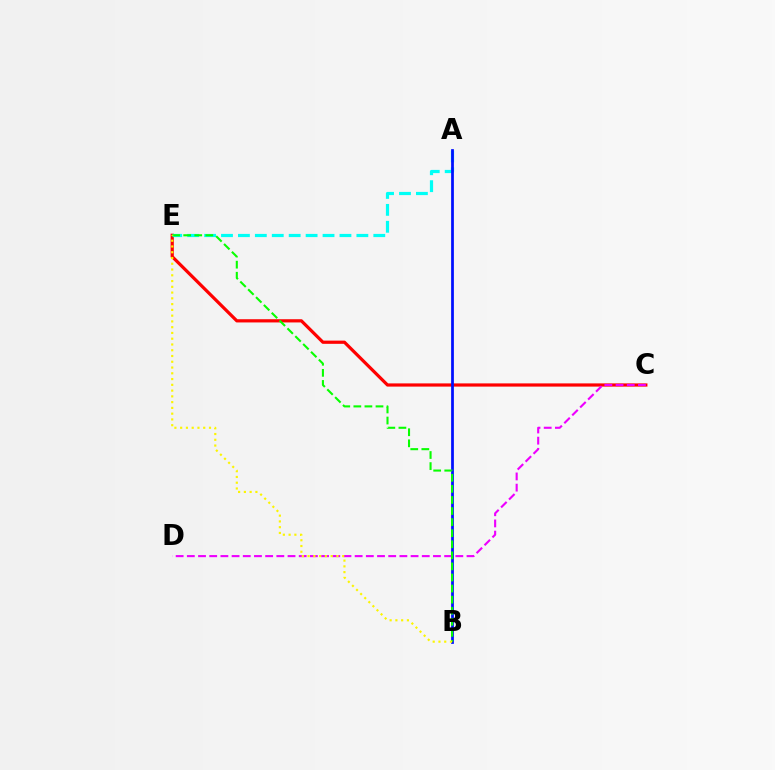{('C', 'E'): [{'color': '#ff0000', 'line_style': 'solid', 'thickness': 2.31}], ('A', 'E'): [{'color': '#00fff6', 'line_style': 'dashed', 'thickness': 2.3}], ('A', 'B'): [{'color': '#0010ff', 'line_style': 'solid', 'thickness': 1.98}], ('C', 'D'): [{'color': '#ee00ff', 'line_style': 'dashed', 'thickness': 1.52}], ('B', 'E'): [{'color': '#08ff00', 'line_style': 'dashed', 'thickness': 1.5}, {'color': '#fcf500', 'line_style': 'dotted', 'thickness': 1.57}]}